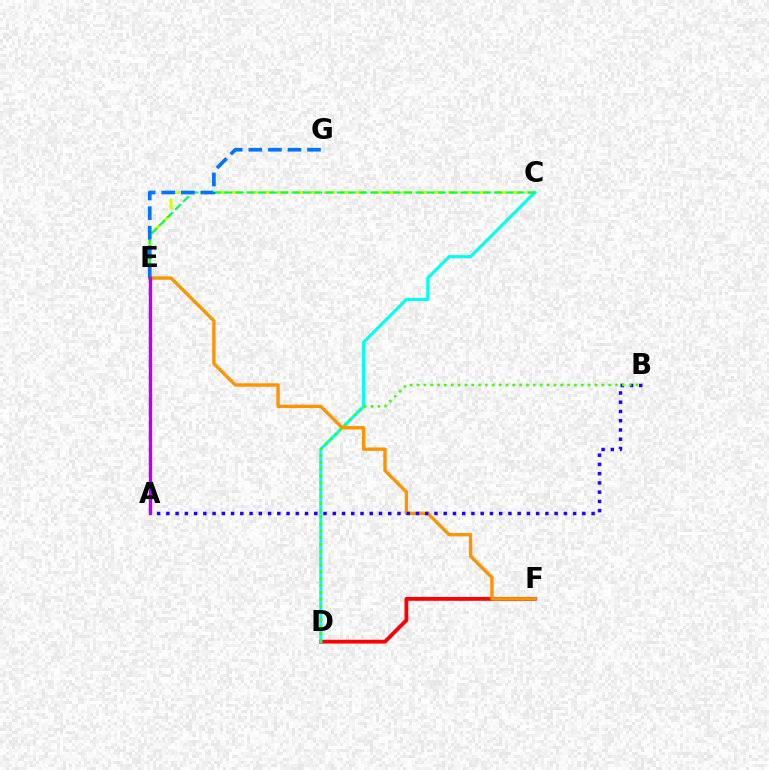{('D', 'F'): [{'color': '#ff0000', 'line_style': 'solid', 'thickness': 2.75}], ('A', 'E'): [{'color': '#ff00ac', 'line_style': 'dashed', 'thickness': 1.63}, {'color': '#b900ff', 'line_style': 'solid', 'thickness': 2.41}], ('C', 'E'): [{'color': '#d1ff00', 'line_style': 'dashed', 'thickness': 2.1}, {'color': '#00ff5c', 'line_style': 'dashed', 'thickness': 1.53}], ('C', 'D'): [{'color': '#00fff6', 'line_style': 'solid', 'thickness': 2.27}], ('E', 'F'): [{'color': '#ff9400', 'line_style': 'solid', 'thickness': 2.45}], ('E', 'G'): [{'color': '#0074ff', 'line_style': 'dashed', 'thickness': 2.66}], ('A', 'B'): [{'color': '#2500ff', 'line_style': 'dotted', 'thickness': 2.51}], ('B', 'D'): [{'color': '#3dff00', 'line_style': 'dotted', 'thickness': 1.86}]}